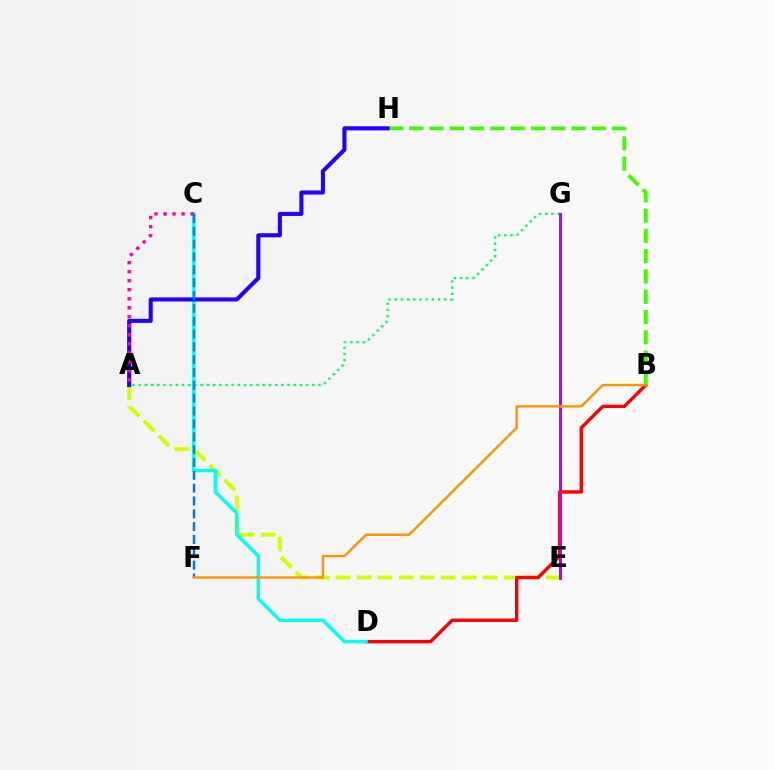{('A', 'E'): [{'color': '#d1ff00', 'line_style': 'dashed', 'thickness': 2.85}], ('B', 'D'): [{'color': '#ff0000', 'line_style': 'solid', 'thickness': 2.44}], ('A', 'G'): [{'color': '#00ff5c', 'line_style': 'dotted', 'thickness': 1.69}], ('B', 'H'): [{'color': '#3dff00', 'line_style': 'dashed', 'thickness': 2.76}], ('C', 'D'): [{'color': '#00fff6', 'line_style': 'solid', 'thickness': 2.49}], ('A', 'H'): [{'color': '#2500ff', 'line_style': 'solid', 'thickness': 2.95}], ('E', 'G'): [{'color': '#b900ff', 'line_style': 'solid', 'thickness': 2.21}], ('C', 'F'): [{'color': '#0074ff', 'line_style': 'dashed', 'thickness': 1.74}], ('A', 'C'): [{'color': '#ff00ac', 'line_style': 'dotted', 'thickness': 2.45}], ('B', 'F'): [{'color': '#ff9400', 'line_style': 'solid', 'thickness': 1.75}]}